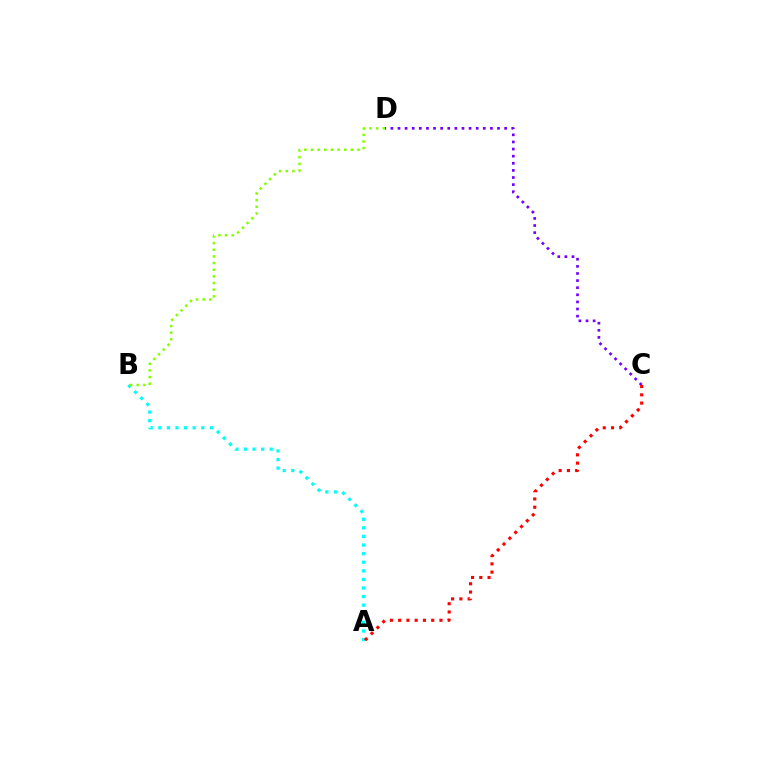{('A', 'B'): [{'color': '#00fff6', 'line_style': 'dotted', 'thickness': 2.33}], ('C', 'D'): [{'color': '#7200ff', 'line_style': 'dotted', 'thickness': 1.93}], ('A', 'C'): [{'color': '#ff0000', 'line_style': 'dotted', 'thickness': 2.24}], ('B', 'D'): [{'color': '#84ff00', 'line_style': 'dotted', 'thickness': 1.81}]}